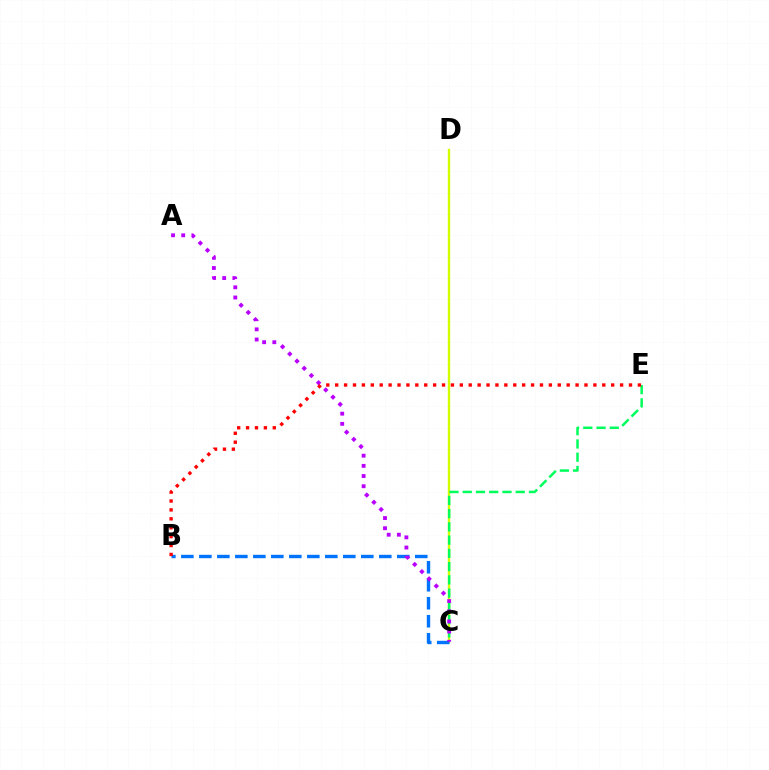{('C', 'D'): [{'color': '#d1ff00', 'line_style': 'solid', 'thickness': 1.69}], ('C', 'E'): [{'color': '#00ff5c', 'line_style': 'dashed', 'thickness': 1.8}], ('B', 'C'): [{'color': '#0074ff', 'line_style': 'dashed', 'thickness': 2.44}], ('A', 'C'): [{'color': '#b900ff', 'line_style': 'dotted', 'thickness': 2.76}], ('B', 'E'): [{'color': '#ff0000', 'line_style': 'dotted', 'thickness': 2.42}]}